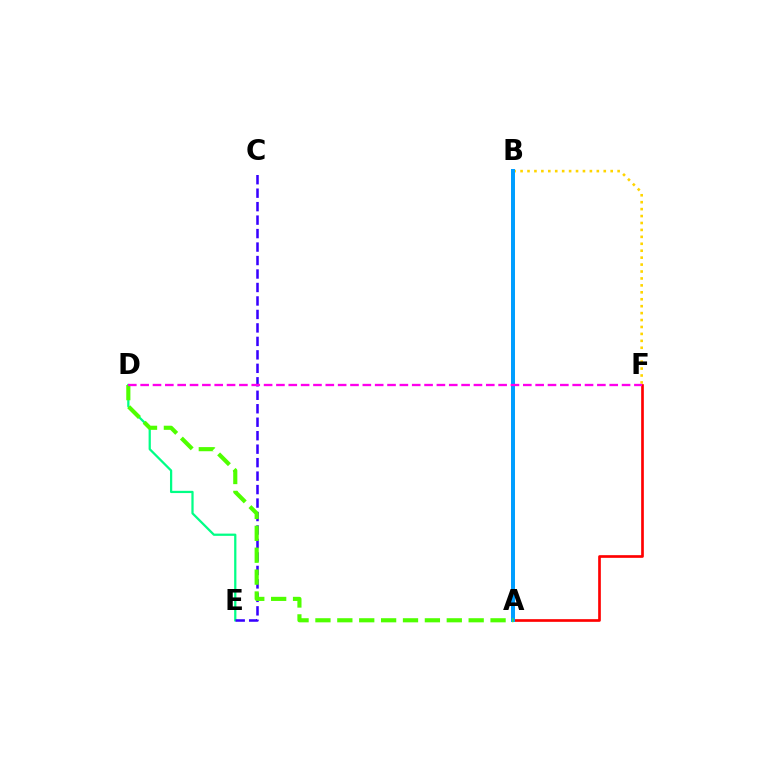{('D', 'E'): [{'color': '#00ff86', 'line_style': 'solid', 'thickness': 1.62}], ('A', 'F'): [{'color': '#ff0000', 'line_style': 'solid', 'thickness': 1.92}], ('B', 'F'): [{'color': '#ffd500', 'line_style': 'dotted', 'thickness': 1.88}], ('C', 'E'): [{'color': '#3700ff', 'line_style': 'dashed', 'thickness': 1.83}], ('A', 'B'): [{'color': '#009eff', 'line_style': 'solid', 'thickness': 2.87}], ('A', 'D'): [{'color': '#4fff00', 'line_style': 'dashed', 'thickness': 2.97}], ('D', 'F'): [{'color': '#ff00ed', 'line_style': 'dashed', 'thickness': 1.68}]}